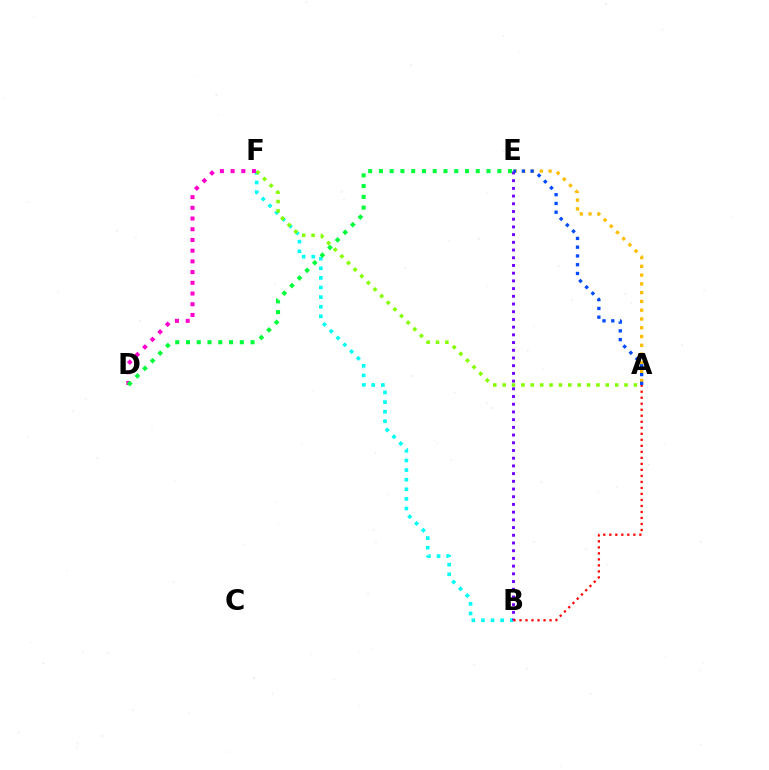{('B', 'F'): [{'color': '#00fff6', 'line_style': 'dotted', 'thickness': 2.61}], ('A', 'E'): [{'color': '#ffbd00', 'line_style': 'dotted', 'thickness': 2.38}, {'color': '#004bff', 'line_style': 'dotted', 'thickness': 2.38}], ('A', 'F'): [{'color': '#84ff00', 'line_style': 'dotted', 'thickness': 2.55}], ('B', 'E'): [{'color': '#7200ff', 'line_style': 'dotted', 'thickness': 2.09}], ('D', 'F'): [{'color': '#ff00cf', 'line_style': 'dotted', 'thickness': 2.91}], ('A', 'B'): [{'color': '#ff0000', 'line_style': 'dotted', 'thickness': 1.63}], ('D', 'E'): [{'color': '#00ff39', 'line_style': 'dotted', 'thickness': 2.92}]}